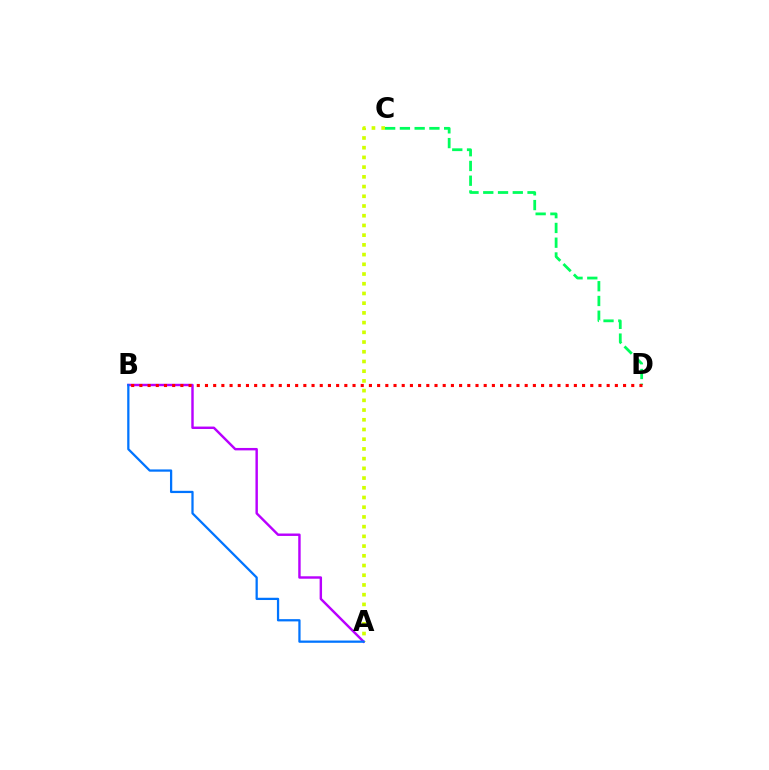{('C', 'D'): [{'color': '#00ff5c', 'line_style': 'dashed', 'thickness': 2.0}], ('A', 'B'): [{'color': '#b900ff', 'line_style': 'solid', 'thickness': 1.75}, {'color': '#0074ff', 'line_style': 'solid', 'thickness': 1.63}], ('B', 'D'): [{'color': '#ff0000', 'line_style': 'dotted', 'thickness': 2.23}], ('A', 'C'): [{'color': '#d1ff00', 'line_style': 'dotted', 'thickness': 2.64}]}